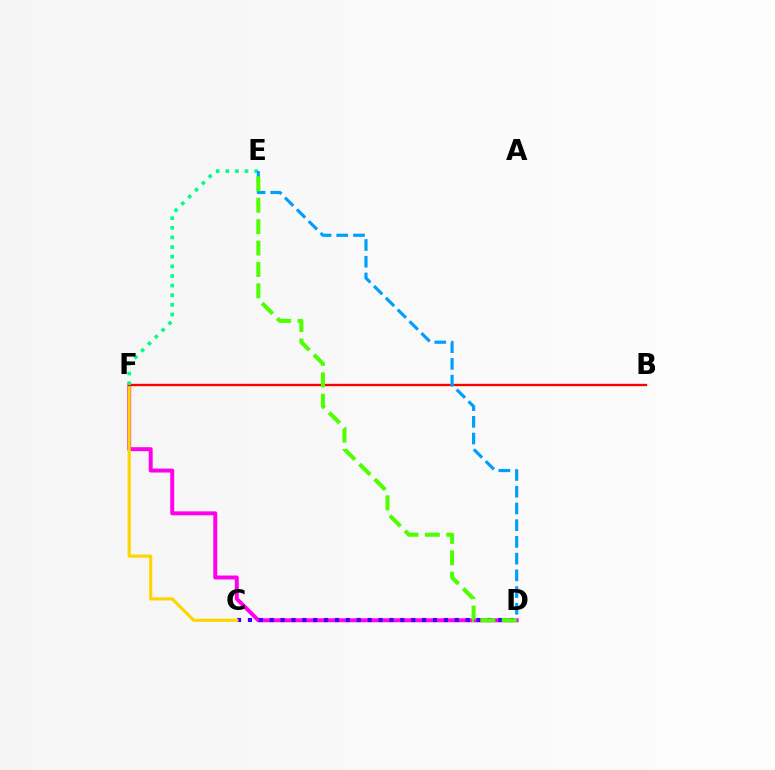{('D', 'F'): [{'color': '#ff00ed', 'line_style': 'solid', 'thickness': 2.85}], ('C', 'D'): [{'color': '#3700ff', 'line_style': 'dotted', 'thickness': 2.96}], ('C', 'F'): [{'color': '#ffd500', 'line_style': 'solid', 'thickness': 2.26}], ('B', 'F'): [{'color': '#ff0000', 'line_style': 'solid', 'thickness': 1.69}], ('E', 'F'): [{'color': '#00ff86', 'line_style': 'dotted', 'thickness': 2.62}], ('D', 'E'): [{'color': '#009eff', 'line_style': 'dashed', 'thickness': 2.27}, {'color': '#4fff00', 'line_style': 'dashed', 'thickness': 2.91}]}